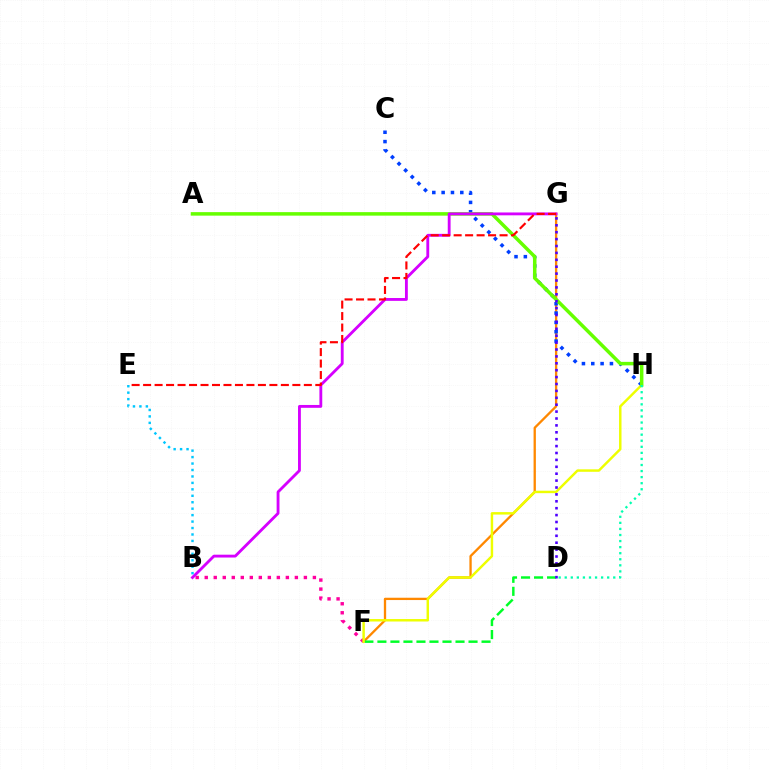{('F', 'G'): [{'color': '#ff8800', 'line_style': 'solid', 'thickness': 1.66}], ('B', 'F'): [{'color': '#ff00a0', 'line_style': 'dotted', 'thickness': 2.45}], ('D', 'F'): [{'color': '#00ff27', 'line_style': 'dashed', 'thickness': 1.77}], ('C', 'H'): [{'color': '#003fff', 'line_style': 'dotted', 'thickness': 2.54}], ('F', 'H'): [{'color': '#eeff00', 'line_style': 'solid', 'thickness': 1.77}], ('A', 'H'): [{'color': '#66ff00', 'line_style': 'solid', 'thickness': 2.52}], ('B', 'G'): [{'color': '#d600ff', 'line_style': 'solid', 'thickness': 2.05}], ('E', 'G'): [{'color': '#ff0000', 'line_style': 'dashed', 'thickness': 1.56}], ('D', 'G'): [{'color': '#4f00ff', 'line_style': 'dotted', 'thickness': 1.87}], ('B', 'E'): [{'color': '#00c7ff', 'line_style': 'dotted', 'thickness': 1.75}], ('D', 'H'): [{'color': '#00ffaf', 'line_style': 'dotted', 'thickness': 1.65}]}